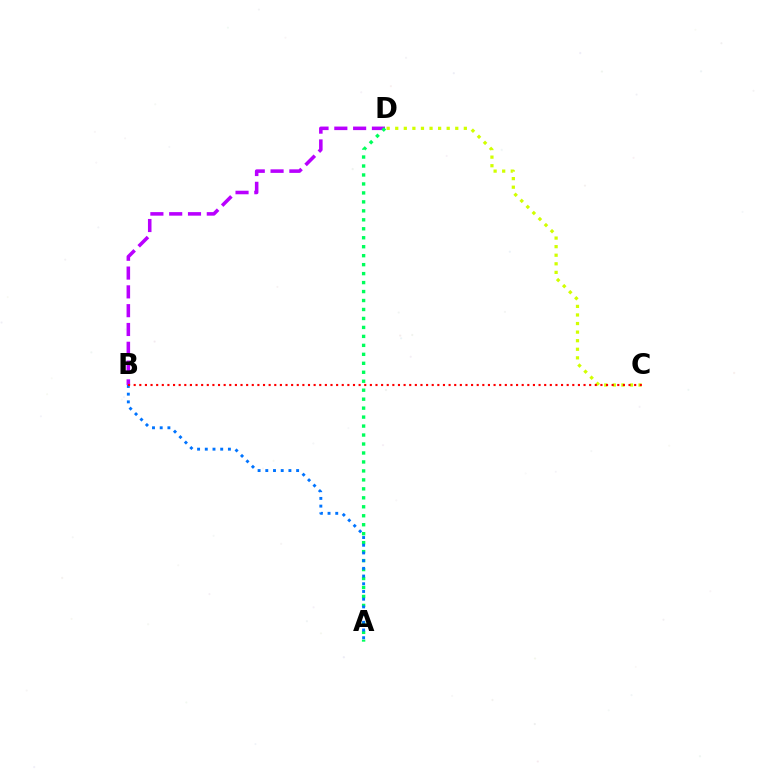{('B', 'D'): [{'color': '#b900ff', 'line_style': 'dashed', 'thickness': 2.55}], ('C', 'D'): [{'color': '#d1ff00', 'line_style': 'dotted', 'thickness': 2.33}], ('A', 'D'): [{'color': '#00ff5c', 'line_style': 'dotted', 'thickness': 2.44}], ('A', 'B'): [{'color': '#0074ff', 'line_style': 'dotted', 'thickness': 2.09}], ('B', 'C'): [{'color': '#ff0000', 'line_style': 'dotted', 'thickness': 1.53}]}